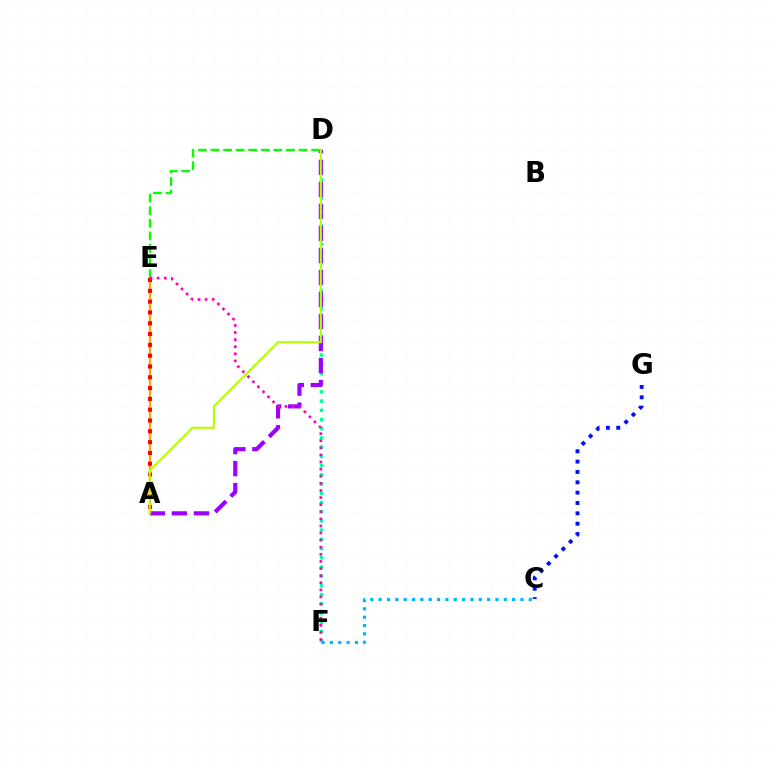{('D', 'F'): [{'color': '#00ff9d', 'line_style': 'dotted', 'thickness': 2.5}], ('C', 'F'): [{'color': '#00b5ff', 'line_style': 'dotted', 'thickness': 2.27}], ('A', 'D'): [{'color': '#9b00ff', 'line_style': 'dashed', 'thickness': 2.99}, {'color': '#b3ff00', 'line_style': 'solid', 'thickness': 1.52}], ('D', 'E'): [{'color': '#08ff00', 'line_style': 'dashed', 'thickness': 1.71}], ('A', 'E'): [{'color': '#ffa500', 'line_style': 'solid', 'thickness': 1.67}, {'color': '#ff0000', 'line_style': 'dotted', 'thickness': 2.94}], ('C', 'G'): [{'color': '#0010ff', 'line_style': 'dotted', 'thickness': 2.81}], ('E', 'F'): [{'color': '#ff00bd', 'line_style': 'dotted', 'thickness': 1.93}]}